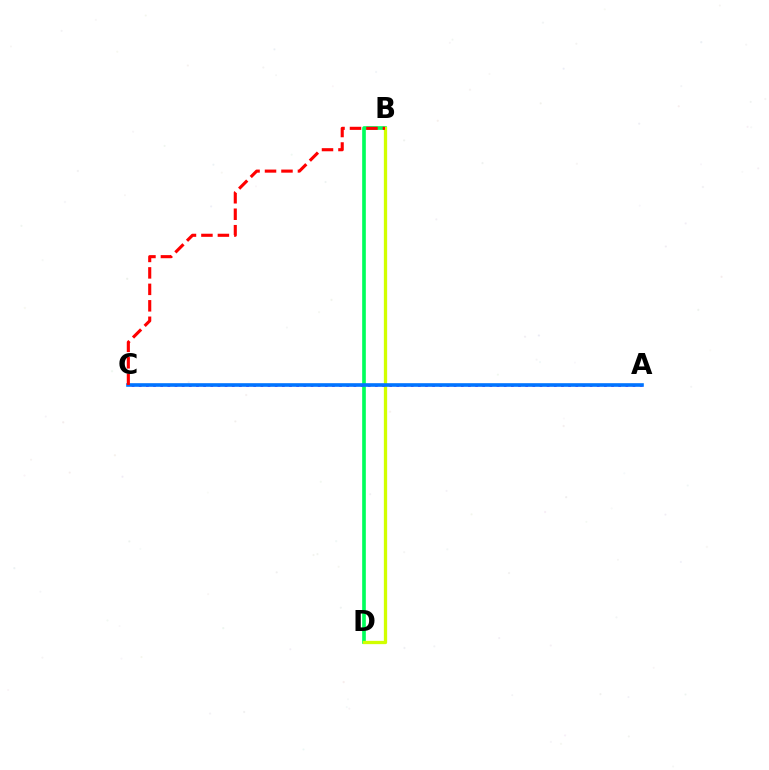{('B', 'D'): [{'color': '#00ff5c', 'line_style': 'solid', 'thickness': 2.63}, {'color': '#d1ff00', 'line_style': 'solid', 'thickness': 2.37}], ('A', 'C'): [{'color': '#b900ff', 'line_style': 'dotted', 'thickness': 1.94}, {'color': '#0074ff', 'line_style': 'solid', 'thickness': 2.61}], ('B', 'C'): [{'color': '#ff0000', 'line_style': 'dashed', 'thickness': 2.24}]}